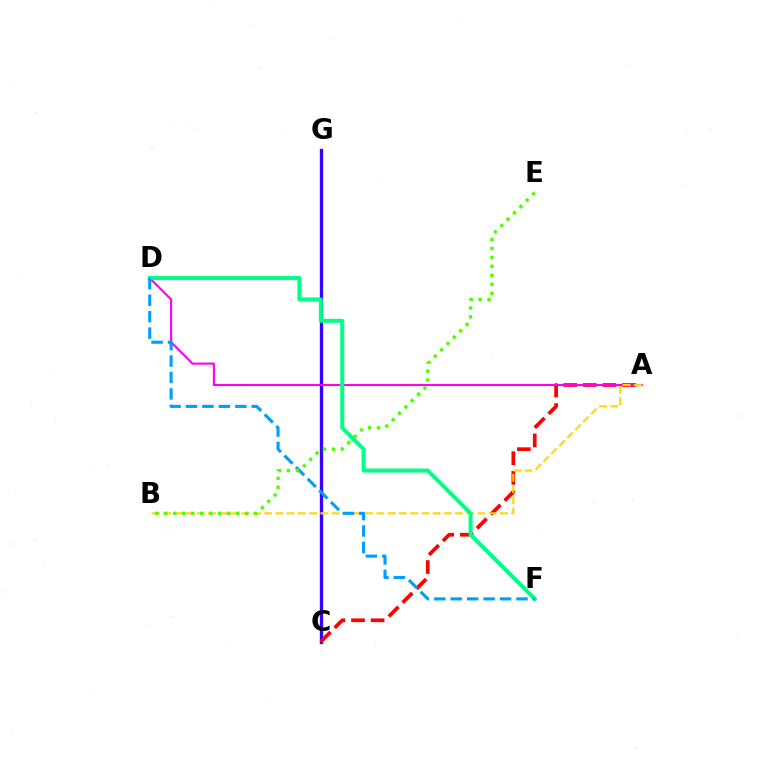{('C', 'G'): [{'color': '#3700ff', 'line_style': 'solid', 'thickness': 2.39}], ('A', 'C'): [{'color': '#ff0000', 'line_style': 'dashed', 'thickness': 2.66}], ('A', 'D'): [{'color': '#ff00ed', 'line_style': 'solid', 'thickness': 1.51}], ('A', 'B'): [{'color': '#ffd500', 'line_style': 'dashed', 'thickness': 1.53}], ('D', 'F'): [{'color': '#00ff86', 'line_style': 'solid', 'thickness': 2.88}, {'color': '#009eff', 'line_style': 'dashed', 'thickness': 2.23}], ('B', 'E'): [{'color': '#4fff00', 'line_style': 'dotted', 'thickness': 2.44}]}